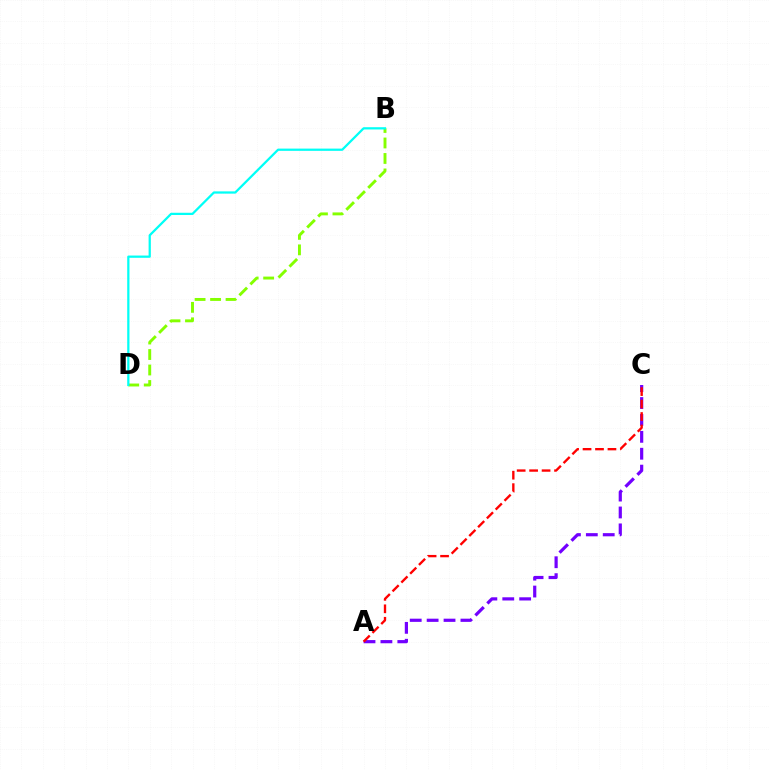{('B', 'D'): [{'color': '#84ff00', 'line_style': 'dashed', 'thickness': 2.1}, {'color': '#00fff6', 'line_style': 'solid', 'thickness': 1.62}], ('A', 'C'): [{'color': '#7200ff', 'line_style': 'dashed', 'thickness': 2.3}, {'color': '#ff0000', 'line_style': 'dashed', 'thickness': 1.69}]}